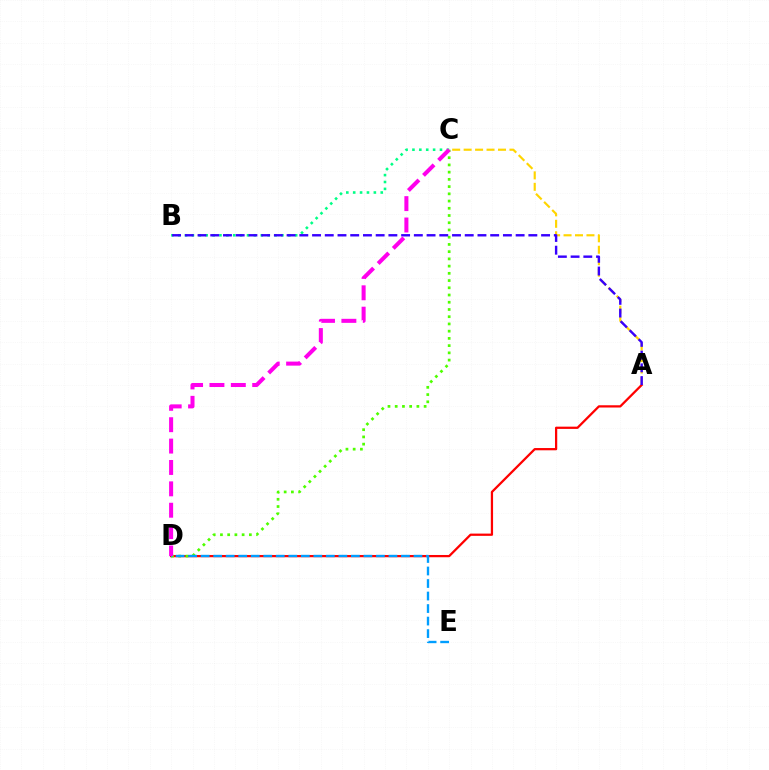{('B', 'C'): [{'color': '#00ff86', 'line_style': 'dotted', 'thickness': 1.87}], ('A', 'D'): [{'color': '#ff0000', 'line_style': 'solid', 'thickness': 1.62}], ('A', 'C'): [{'color': '#ffd500', 'line_style': 'dashed', 'thickness': 1.56}], ('C', 'D'): [{'color': '#4fff00', 'line_style': 'dotted', 'thickness': 1.96}, {'color': '#ff00ed', 'line_style': 'dashed', 'thickness': 2.9}], ('D', 'E'): [{'color': '#009eff', 'line_style': 'dashed', 'thickness': 1.7}], ('A', 'B'): [{'color': '#3700ff', 'line_style': 'dashed', 'thickness': 1.73}]}